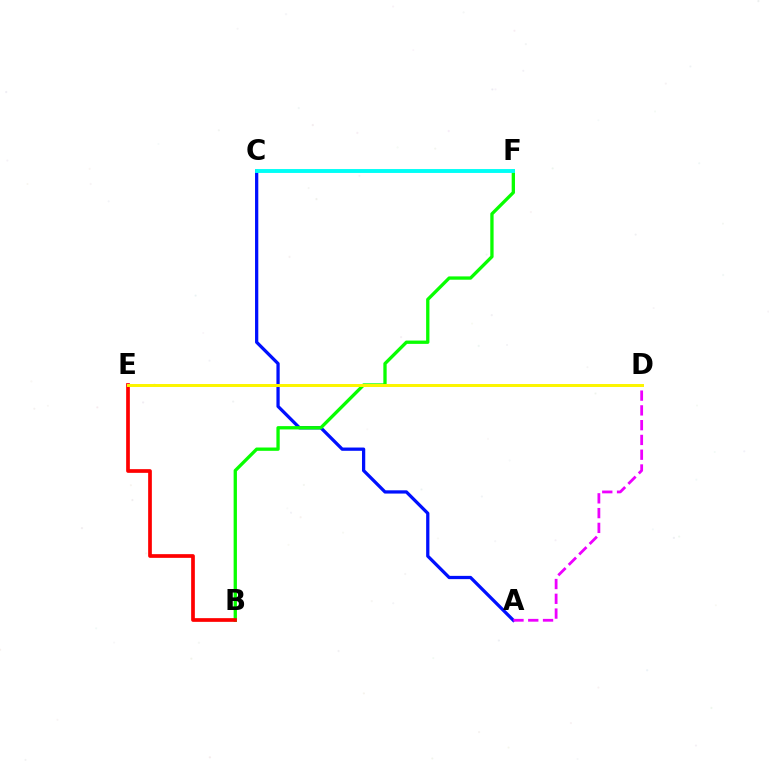{('A', 'C'): [{'color': '#0010ff', 'line_style': 'solid', 'thickness': 2.35}], ('B', 'F'): [{'color': '#08ff00', 'line_style': 'solid', 'thickness': 2.38}], ('B', 'E'): [{'color': '#ff0000', 'line_style': 'solid', 'thickness': 2.67}], ('A', 'D'): [{'color': '#ee00ff', 'line_style': 'dashed', 'thickness': 2.01}], ('D', 'E'): [{'color': '#fcf500', 'line_style': 'solid', 'thickness': 2.14}], ('C', 'F'): [{'color': '#00fff6', 'line_style': 'solid', 'thickness': 2.8}]}